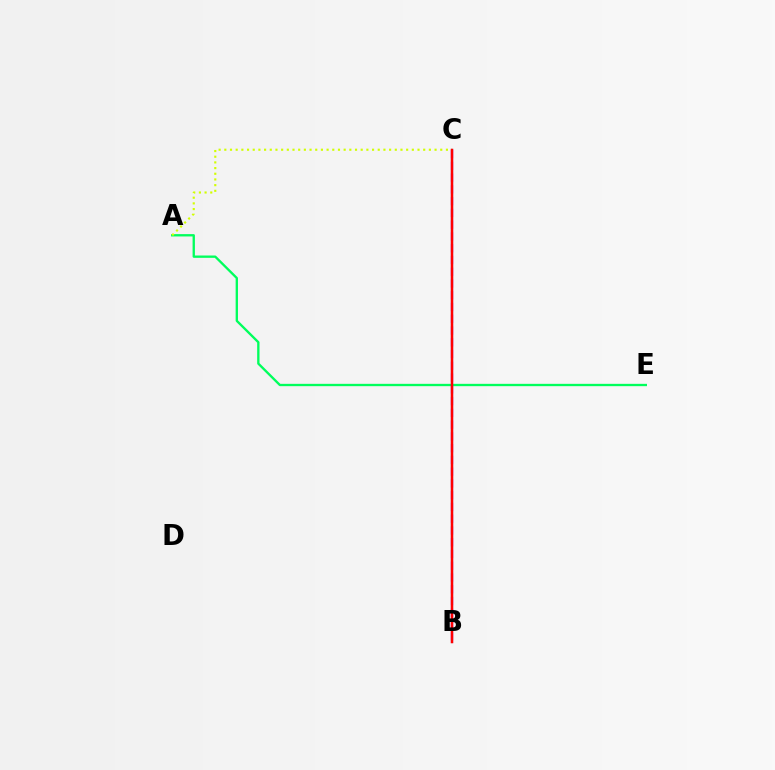{('A', 'E'): [{'color': '#00ff5c', 'line_style': 'solid', 'thickness': 1.68}], ('A', 'C'): [{'color': '#d1ff00', 'line_style': 'dotted', 'thickness': 1.54}], ('B', 'C'): [{'color': '#0074ff', 'line_style': 'solid', 'thickness': 1.53}, {'color': '#b900ff', 'line_style': 'dashed', 'thickness': 1.6}, {'color': '#ff0000', 'line_style': 'solid', 'thickness': 1.78}]}